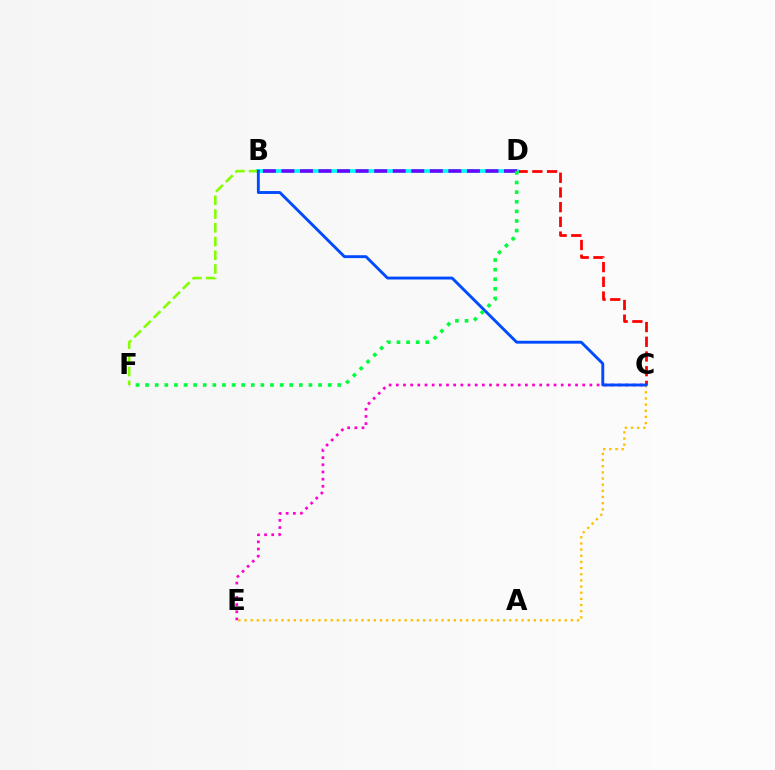{('C', 'E'): [{'color': '#ffbd00', 'line_style': 'dotted', 'thickness': 1.67}, {'color': '#ff00cf', 'line_style': 'dotted', 'thickness': 1.95}], ('C', 'D'): [{'color': '#ff0000', 'line_style': 'dashed', 'thickness': 2.0}], ('B', 'D'): [{'color': '#00fff6', 'line_style': 'solid', 'thickness': 2.69}, {'color': '#7200ff', 'line_style': 'dashed', 'thickness': 2.52}], ('B', 'F'): [{'color': '#84ff00', 'line_style': 'dashed', 'thickness': 1.86}], ('B', 'C'): [{'color': '#004bff', 'line_style': 'solid', 'thickness': 2.08}], ('D', 'F'): [{'color': '#00ff39', 'line_style': 'dotted', 'thickness': 2.61}]}